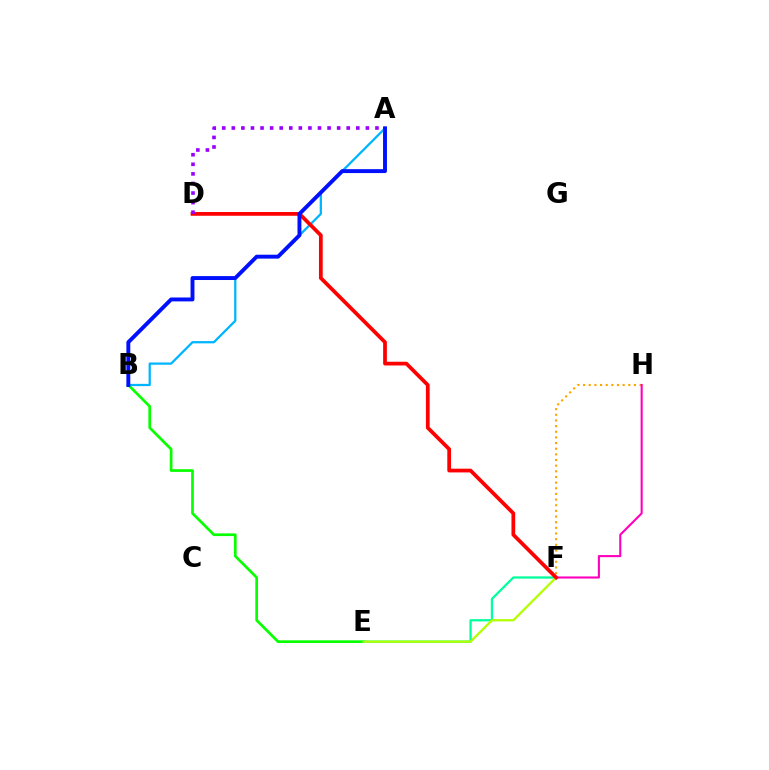{('F', 'H'): [{'color': '#ffa500', 'line_style': 'dotted', 'thickness': 1.54}, {'color': '#ff00bd', 'line_style': 'solid', 'thickness': 1.52}], ('B', 'E'): [{'color': '#08ff00', 'line_style': 'solid', 'thickness': 1.95}], ('E', 'F'): [{'color': '#00ff9d', 'line_style': 'solid', 'thickness': 1.63}, {'color': '#b3ff00', 'line_style': 'solid', 'thickness': 1.63}], ('A', 'B'): [{'color': '#00b5ff', 'line_style': 'solid', 'thickness': 1.63}, {'color': '#0010ff', 'line_style': 'solid', 'thickness': 2.82}], ('D', 'F'): [{'color': '#ff0000', 'line_style': 'solid', 'thickness': 2.69}], ('A', 'D'): [{'color': '#9b00ff', 'line_style': 'dotted', 'thickness': 2.6}]}